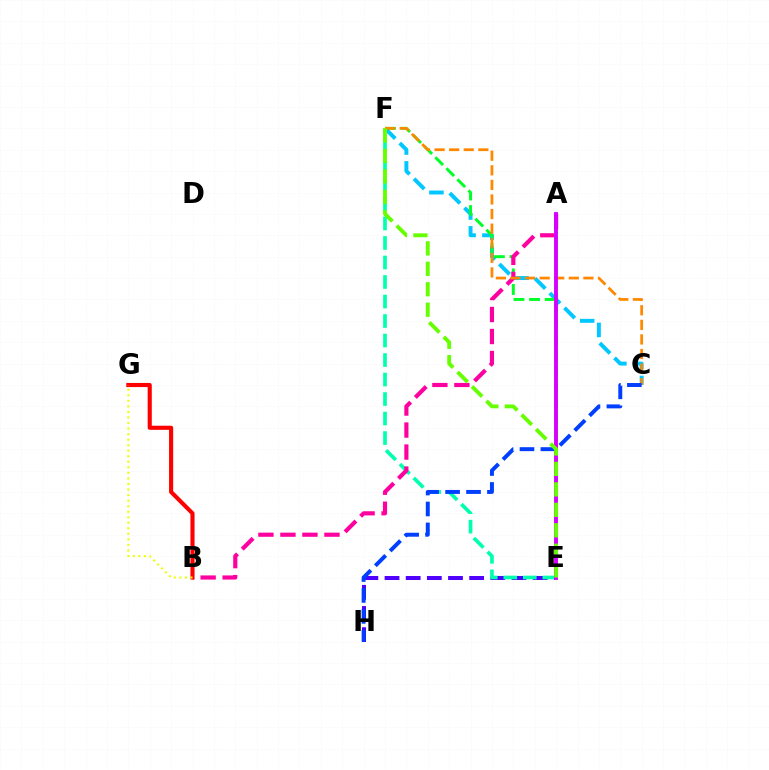{('E', 'H'): [{'color': '#4f00ff', 'line_style': 'dashed', 'thickness': 2.87}], ('E', 'F'): [{'color': '#00ffaf', 'line_style': 'dashed', 'thickness': 2.65}, {'color': '#00ff27', 'line_style': 'dashed', 'thickness': 2.12}, {'color': '#66ff00', 'line_style': 'dashed', 'thickness': 2.78}], ('C', 'F'): [{'color': '#00c7ff', 'line_style': 'dashed', 'thickness': 2.83}, {'color': '#ff8800', 'line_style': 'dashed', 'thickness': 1.98}], ('A', 'B'): [{'color': '#ff00a0', 'line_style': 'dashed', 'thickness': 2.99}], ('B', 'G'): [{'color': '#ff0000', 'line_style': 'solid', 'thickness': 2.96}, {'color': '#eeff00', 'line_style': 'dotted', 'thickness': 1.51}], ('C', 'H'): [{'color': '#003fff', 'line_style': 'dashed', 'thickness': 2.84}], ('A', 'E'): [{'color': '#d600ff', 'line_style': 'solid', 'thickness': 2.8}]}